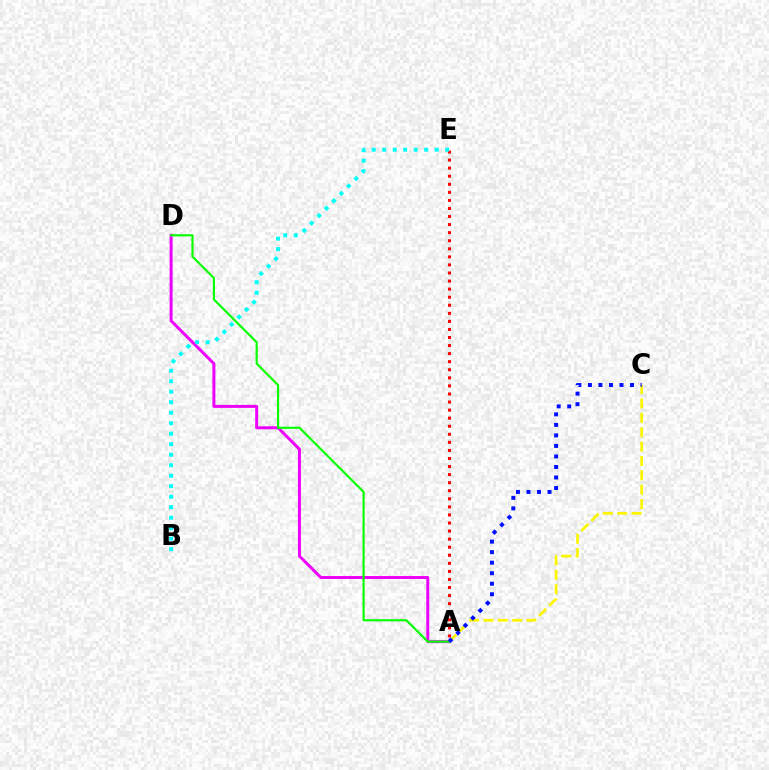{('A', 'E'): [{'color': '#ff0000', 'line_style': 'dotted', 'thickness': 2.19}], ('A', 'D'): [{'color': '#ee00ff', 'line_style': 'solid', 'thickness': 2.15}, {'color': '#08ff00', 'line_style': 'solid', 'thickness': 1.56}], ('A', 'C'): [{'color': '#fcf500', 'line_style': 'dashed', 'thickness': 1.95}, {'color': '#0010ff', 'line_style': 'dotted', 'thickness': 2.86}], ('B', 'E'): [{'color': '#00fff6', 'line_style': 'dotted', 'thickness': 2.85}]}